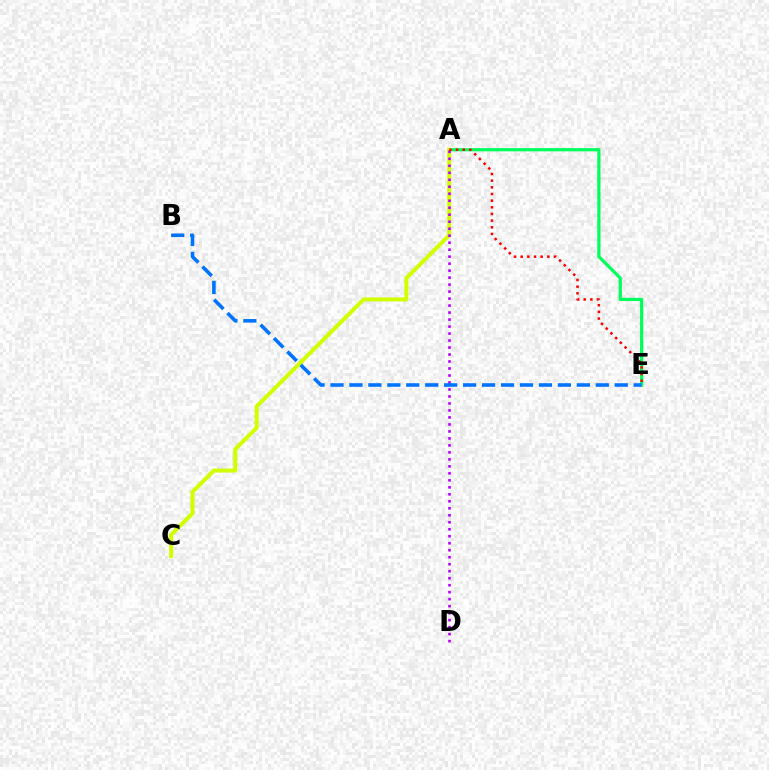{('A', 'E'): [{'color': '#00ff5c', 'line_style': 'solid', 'thickness': 2.32}, {'color': '#ff0000', 'line_style': 'dotted', 'thickness': 1.81}], ('A', 'C'): [{'color': '#d1ff00', 'line_style': 'solid', 'thickness': 2.89}], ('A', 'D'): [{'color': '#b900ff', 'line_style': 'dotted', 'thickness': 1.9}], ('B', 'E'): [{'color': '#0074ff', 'line_style': 'dashed', 'thickness': 2.57}]}